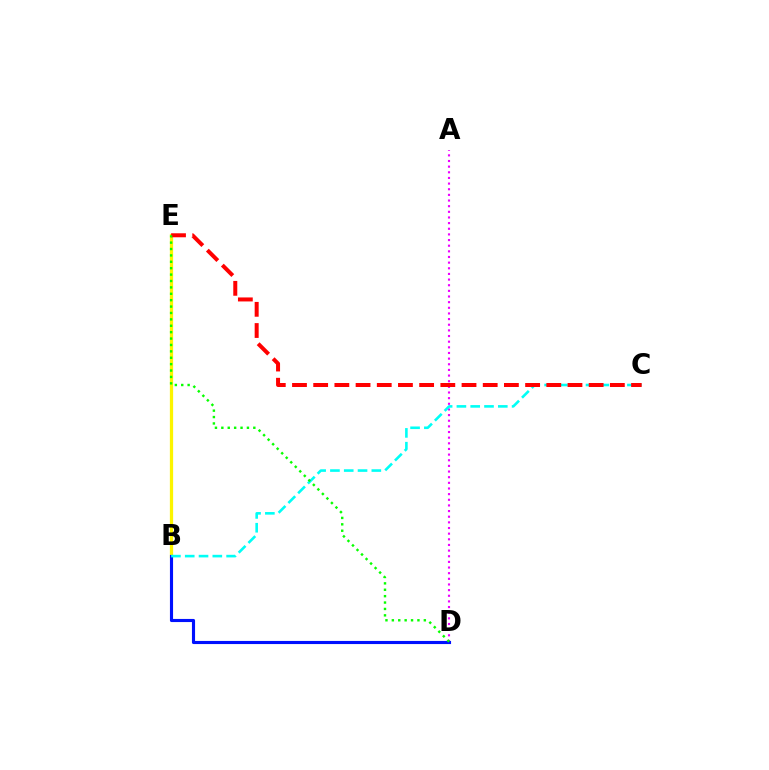{('B', 'E'): [{'color': '#fcf500', 'line_style': 'solid', 'thickness': 2.34}], ('A', 'D'): [{'color': '#ee00ff', 'line_style': 'dotted', 'thickness': 1.53}], ('B', 'D'): [{'color': '#0010ff', 'line_style': 'solid', 'thickness': 2.25}], ('B', 'C'): [{'color': '#00fff6', 'line_style': 'dashed', 'thickness': 1.87}], ('C', 'E'): [{'color': '#ff0000', 'line_style': 'dashed', 'thickness': 2.88}], ('D', 'E'): [{'color': '#08ff00', 'line_style': 'dotted', 'thickness': 1.74}]}